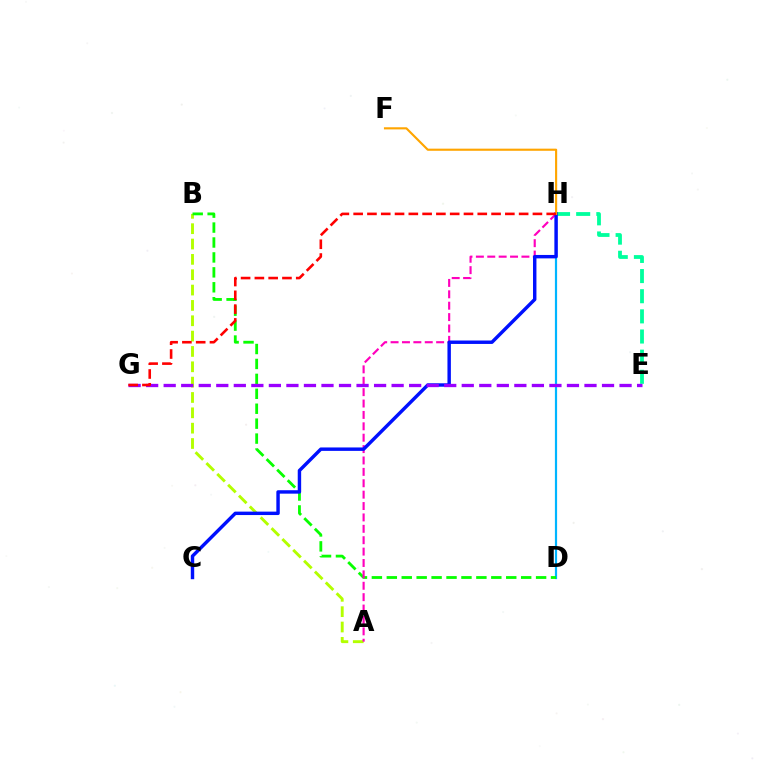{('A', 'B'): [{'color': '#b3ff00', 'line_style': 'dashed', 'thickness': 2.08}], ('D', 'H'): [{'color': '#00b5ff', 'line_style': 'solid', 'thickness': 1.58}], ('E', 'H'): [{'color': '#00ff9d', 'line_style': 'dashed', 'thickness': 2.74}], ('B', 'D'): [{'color': '#08ff00', 'line_style': 'dashed', 'thickness': 2.03}], ('A', 'H'): [{'color': '#ff00bd', 'line_style': 'dashed', 'thickness': 1.55}], ('C', 'H'): [{'color': '#0010ff', 'line_style': 'solid', 'thickness': 2.47}], ('F', 'H'): [{'color': '#ffa500', 'line_style': 'solid', 'thickness': 1.53}], ('E', 'G'): [{'color': '#9b00ff', 'line_style': 'dashed', 'thickness': 2.38}], ('G', 'H'): [{'color': '#ff0000', 'line_style': 'dashed', 'thickness': 1.87}]}